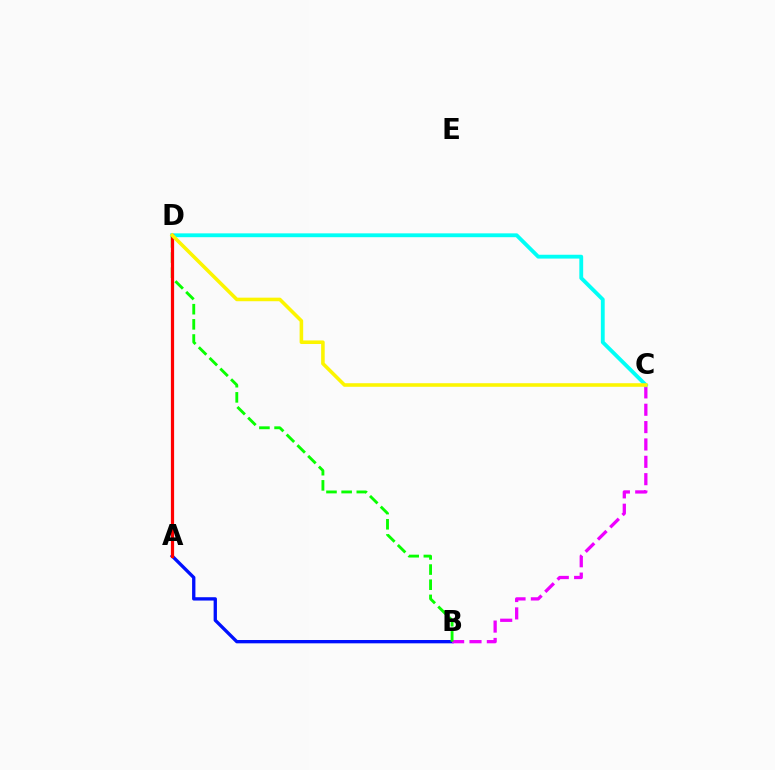{('A', 'B'): [{'color': '#0010ff', 'line_style': 'solid', 'thickness': 2.39}], ('B', 'C'): [{'color': '#ee00ff', 'line_style': 'dashed', 'thickness': 2.36}], ('C', 'D'): [{'color': '#00fff6', 'line_style': 'solid', 'thickness': 2.76}, {'color': '#fcf500', 'line_style': 'solid', 'thickness': 2.57}], ('B', 'D'): [{'color': '#08ff00', 'line_style': 'dashed', 'thickness': 2.06}], ('A', 'D'): [{'color': '#ff0000', 'line_style': 'solid', 'thickness': 2.32}]}